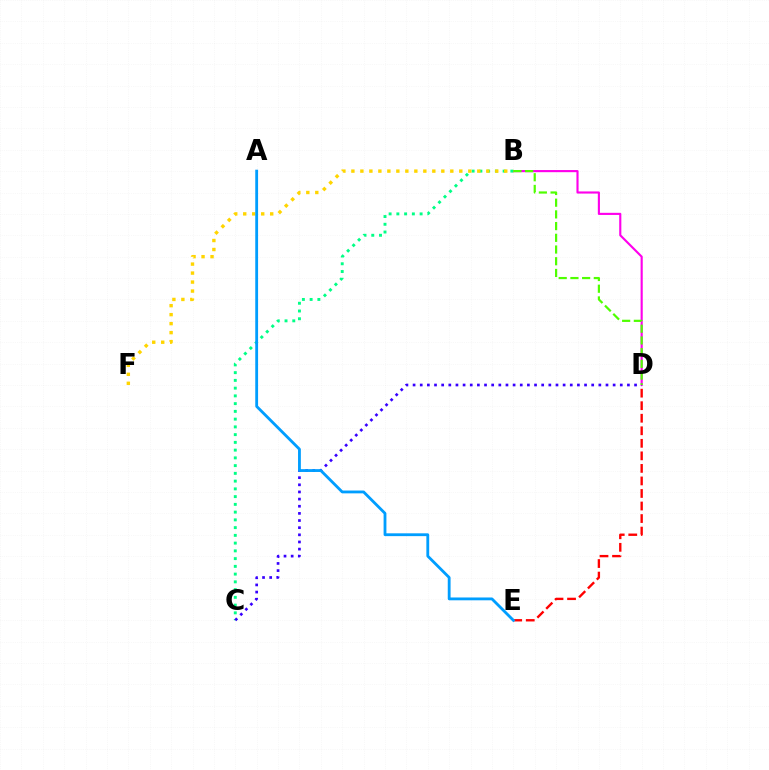{('B', 'D'): [{'color': '#ff00ed', 'line_style': 'solid', 'thickness': 1.54}, {'color': '#4fff00', 'line_style': 'dashed', 'thickness': 1.59}], ('B', 'C'): [{'color': '#00ff86', 'line_style': 'dotted', 'thickness': 2.11}], ('B', 'F'): [{'color': '#ffd500', 'line_style': 'dotted', 'thickness': 2.44}], ('C', 'D'): [{'color': '#3700ff', 'line_style': 'dotted', 'thickness': 1.94}], ('D', 'E'): [{'color': '#ff0000', 'line_style': 'dashed', 'thickness': 1.7}], ('A', 'E'): [{'color': '#009eff', 'line_style': 'solid', 'thickness': 2.03}]}